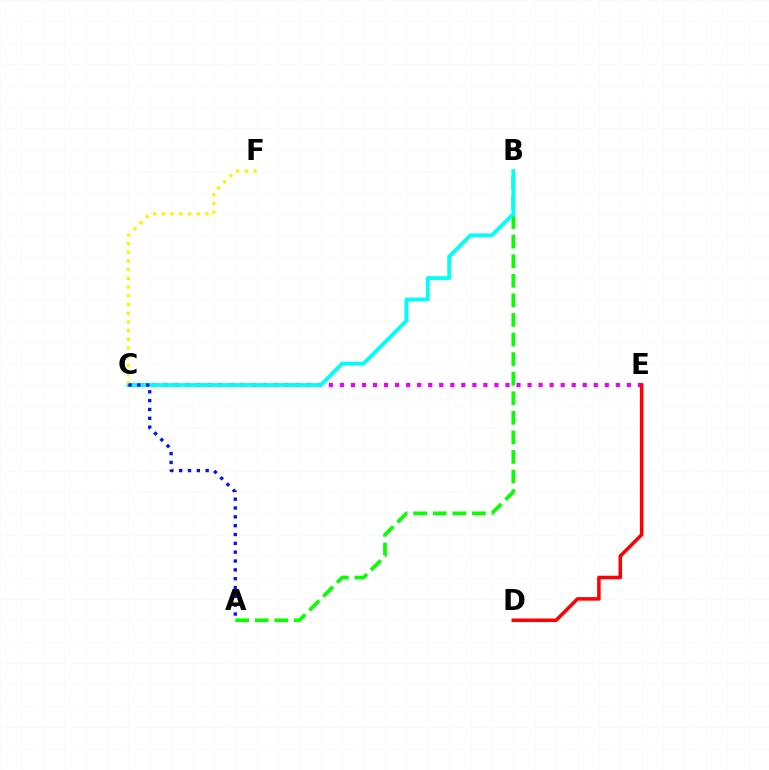{('A', 'B'): [{'color': '#08ff00', 'line_style': 'dashed', 'thickness': 2.66}], ('C', 'E'): [{'color': '#ee00ff', 'line_style': 'dotted', 'thickness': 3.0}], ('B', 'C'): [{'color': '#00fff6', 'line_style': 'solid', 'thickness': 2.73}], ('C', 'F'): [{'color': '#fcf500', 'line_style': 'dotted', 'thickness': 2.36}], ('A', 'C'): [{'color': '#0010ff', 'line_style': 'dotted', 'thickness': 2.4}], ('D', 'E'): [{'color': '#ff0000', 'line_style': 'solid', 'thickness': 2.54}]}